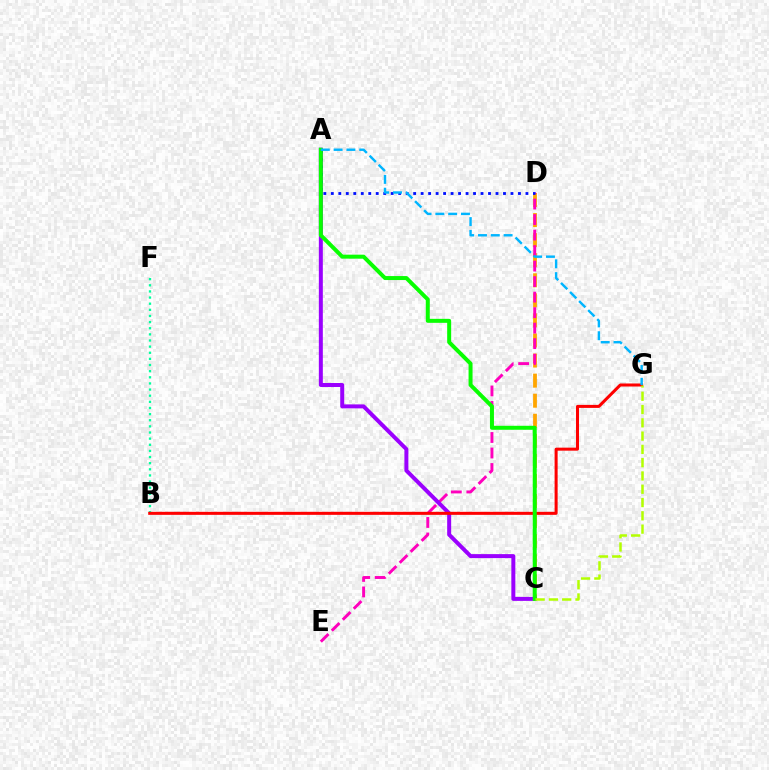{('C', 'D'): [{'color': '#ffa500', 'line_style': 'dashed', 'thickness': 2.73}], ('B', 'F'): [{'color': '#00ff9d', 'line_style': 'dotted', 'thickness': 1.67}], ('D', 'E'): [{'color': '#ff00bd', 'line_style': 'dashed', 'thickness': 2.11}], ('A', 'C'): [{'color': '#9b00ff', 'line_style': 'solid', 'thickness': 2.87}, {'color': '#08ff00', 'line_style': 'solid', 'thickness': 2.87}], ('B', 'G'): [{'color': '#ff0000', 'line_style': 'solid', 'thickness': 2.18}], ('A', 'D'): [{'color': '#0010ff', 'line_style': 'dotted', 'thickness': 2.03}], ('C', 'G'): [{'color': '#b3ff00', 'line_style': 'dashed', 'thickness': 1.81}], ('A', 'G'): [{'color': '#00b5ff', 'line_style': 'dashed', 'thickness': 1.74}]}